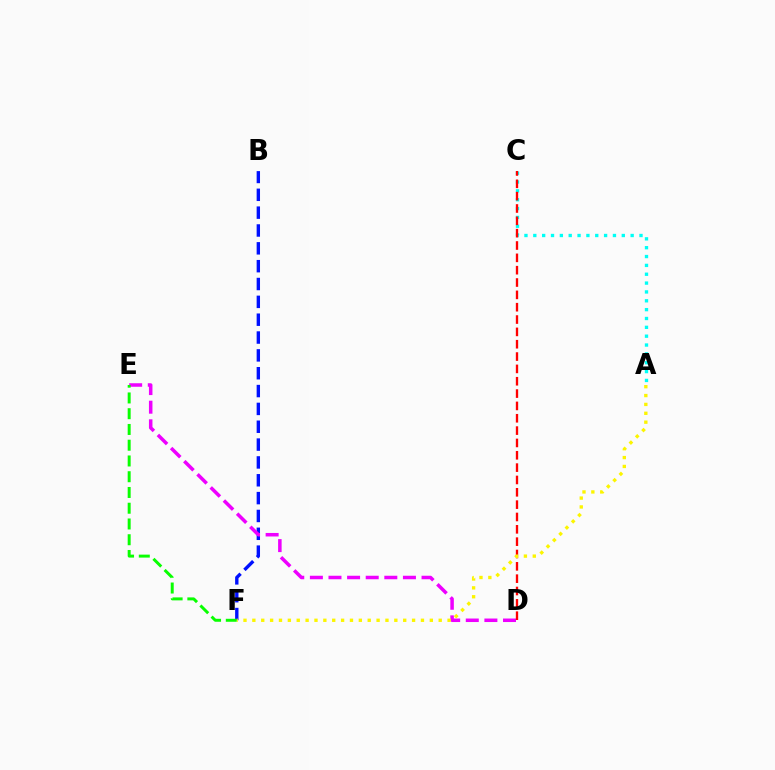{('B', 'F'): [{'color': '#0010ff', 'line_style': 'dashed', 'thickness': 2.42}], ('D', 'E'): [{'color': '#ee00ff', 'line_style': 'dashed', 'thickness': 2.53}], ('A', 'C'): [{'color': '#00fff6', 'line_style': 'dotted', 'thickness': 2.4}], ('E', 'F'): [{'color': '#08ff00', 'line_style': 'dashed', 'thickness': 2.14}], ('C', 'D'): [{'color': '#ff0000', 'line_style': 'dashed', 'thickness': 1.68}], ('A', 'F'): [{'color': '#fcf500', 'line_style': 'dotted', 'thickness': 2.41}]}